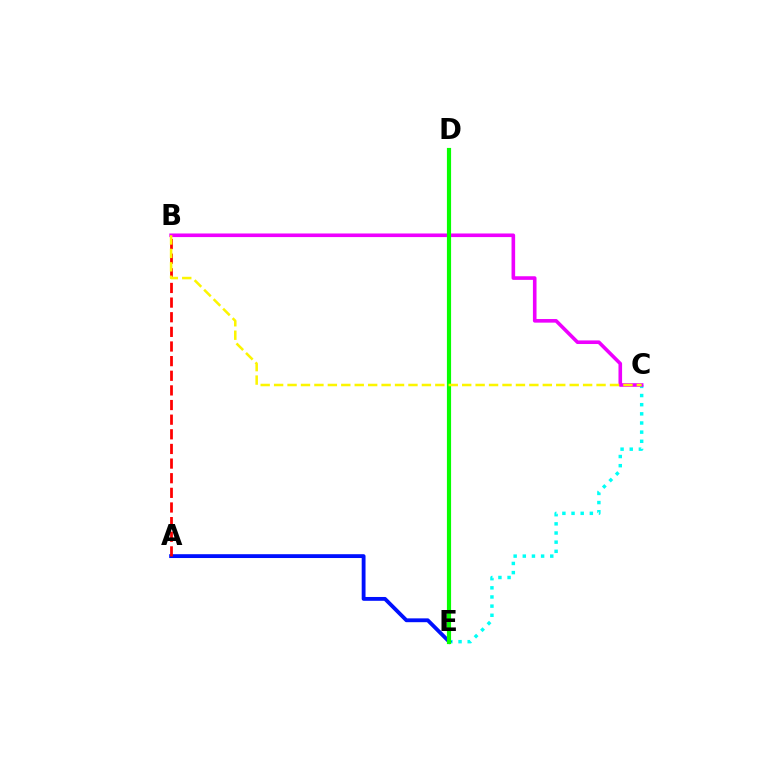{('C', 'E'): [{'color': '#00fff6', 'line_style': 'dotted', 'thickness': 2.49}], ('B', 'C'): [{'color': '#ee00ff', 'line_style': 'solid', 'thickness': 2.6}, {'color': '#fcf500', 'line_style': 'dashed', 'thickness': 1.83}], ('A', 'E'): [{'color': '#0010ff', 'line_style': 'solid', 'thickness': 2.76}], ('D', 'E'): [{'color': '#08ff00', 'line_style': 'solid', 'thickness': 3.0}], ('A', 'B'): [{'color': '#ff0000', 'line_style': 'dashed', 'thickness': 1.99}]}